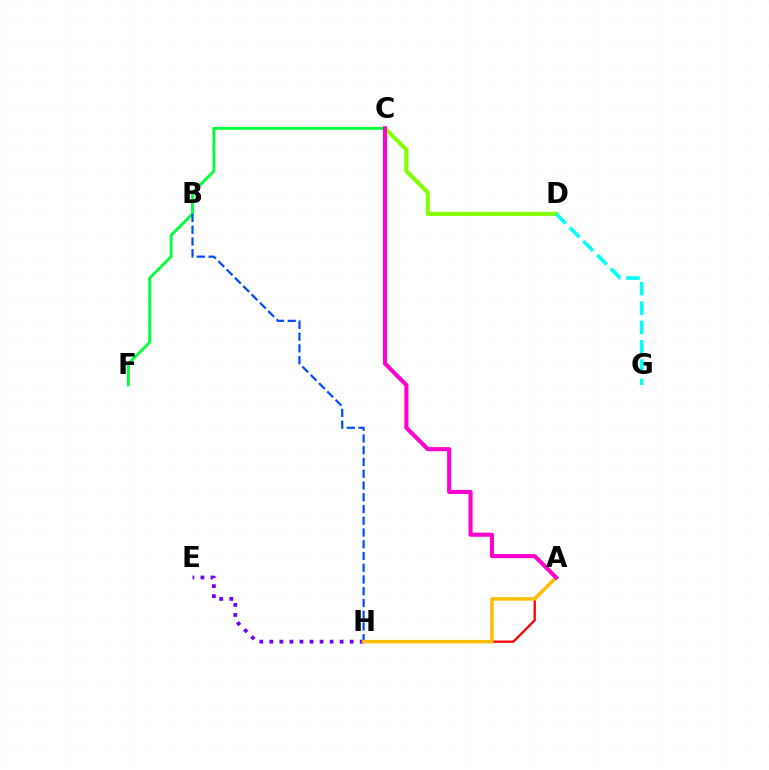{('A', 'H'): [{'color': '#ff0000', 'line_style': 'solid', 'thickness': 1.65}, {'color': '#ffbd00', 'line_style': 'solid', 'thickness': 2.52}], ('E', 'H'): [{'color': '#7200ff', 'line_style': 'dotted', 'thickness': 2.73}], ('C', 'D'): [{'color': '#84ff00', 'line_style': 'solid', 'thickness': 2.93}], ('C', 'F'): [{'color': '#00ff39', 'line_style': 'solid', 'thickness': 2.06}], ('B', 'H'): [{'color': '#004bff', 'line_style': 'dashed', 'thickness': 1.6}], ('D', 'G'): [{'color': '#00fff6', 'line_style': 'dashed', 'thickness': 2.63}], ('A', 'C'): [{'color': '#ff00cf', 'line_style': 'solid', 'thickness': 2.95}]}